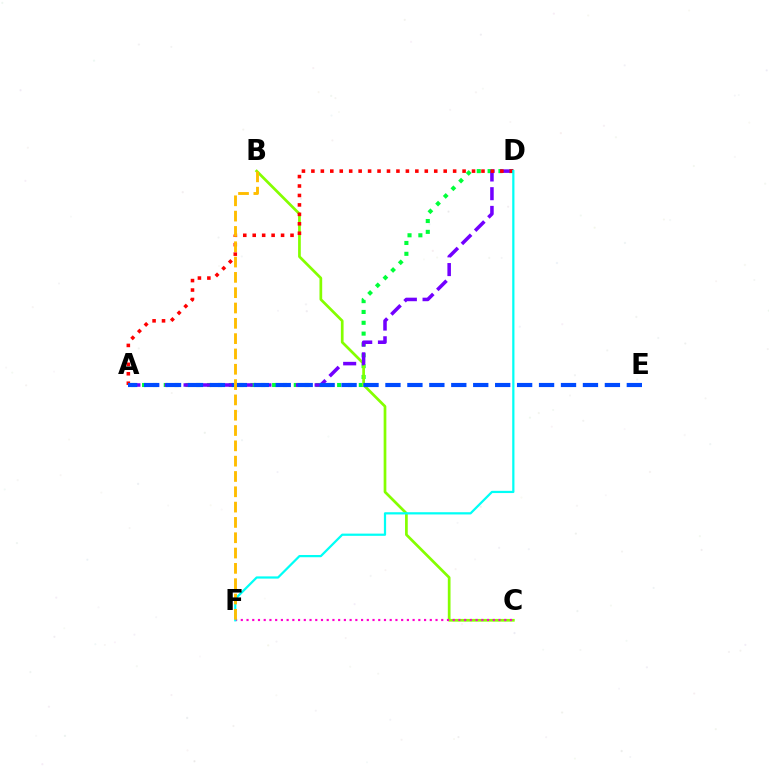{('A', 'D'): [{'color': '#00ff39', 'line_style': 'dotted', 'thickness': 2.94}, {'color': '#7200ff', 'line_style': 'dashed', 'thickness': 2.54}, {'color': '#ff0000', 'line_style': 'dotted', 'thickness': 2.57}], ('B', 'C'): [{'color': '#84ff00', 'line_style': 'solid', 'thickness': 1.95}], ('C', 'F'): [{'color': '#ff00cf', 'line_style': 'dotted', 'thickness': 1.56}], ('A', 'E'): [{'color': '#004bff', 'line_style': 'dashed', 'thickness': 2.98}], ('D', 'F'): [{'color': '#00fff6', 'line_style': 'solid', 'thickness': 1.6}], ('B', 'F'): [{'color': '#ffbd00', 'line_style': 'dashed', 'thickness': 2.08}]}